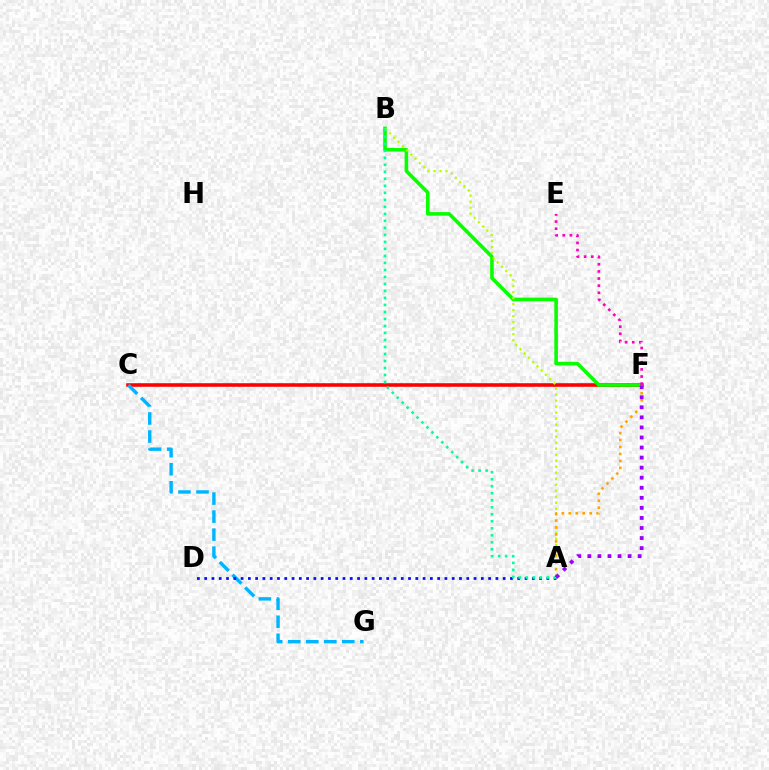{('C', 'F'): [{'color': '#ff0000', 'line_style': 'solid', 'thickness': 2.58}], ('B', 'F'): [{'color': '#08ff00', 'line_style': 'solid', 'thickness': 2.58}], ('A', 'B'): [{'color': '#b3ff00', 'line_style': 'dotted', 'thickness': 1.63}, {'color': '#00ff9d', 'line_style': 'dotted', 'thickness': 1.9}], ('A', 'F'): [{'color': '#ffa500', 'line_style': 'dotted', 'thickness': 1.89}, {'color': '#9b00ff', 'line_style': 'dotted', 'thickness': 2.73}], ('C', 'G'): [{'color': '#00b5ff', 'line_style': 'dashed', 'thickness': 2.45}], ('A', 'D'): [{'color': '#0010ff', 'line_style': 'dotted', 'thickness': 1.98}], ('E', 'F'): [{'color': '#ff00bd', 'line_style': 'dotted', 'thickness': 1.94}]}